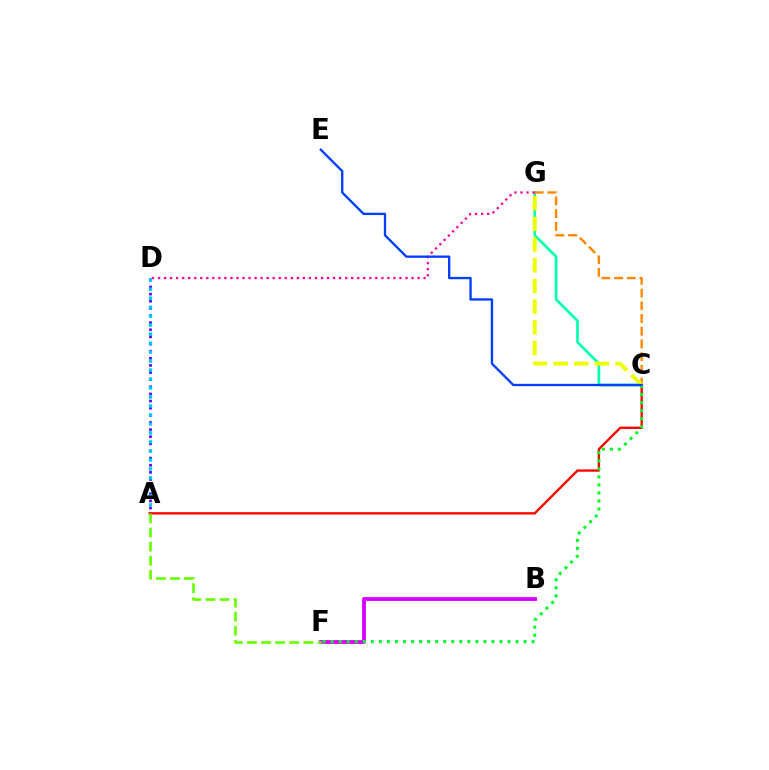{('C', 'G'): [{'color': '#00ffaf', 'line_style': 'solid', 'thickness': 1.92}, {'color': '#ff8800', 'line_style': 'dashed', 'thickness': 1.73}, {'color': '#eeff00', 'line_style': 'dashed', 'thickness': 2.81}], ('A', 'D'): [{'color': '#4f00ff', 'line_style': 'dotted', 'thickness': 1.94}, {'color': '#00c7ff', 'line_style': 'dotted', 'thickness': 2.44}], ('B', 'F'): [{'color': '#d600ff', 'line_style': 'solid', 'thickness': 2.74}], ('A', 'C'): [{'color': '#ff0000', 'line_style': 'solid', 'thickness': 1.68}], ('C', 'F'): [{'color': '#00ff27', 'line_style': 'dotted', 'thickness': 2.18}], ('D', 'G'): [{'color': '#ff00a0', 'line_style': 'dotted', 'thickness': 1.64}], ('C', 'E'): [{'color': '#003fff', 'line_style': 'solid', 'thickness': 1.68}], ('A', 'F'): [{'color': '#66ff00', 'line_style': 'dashed', 'thickness': 1.91}]}